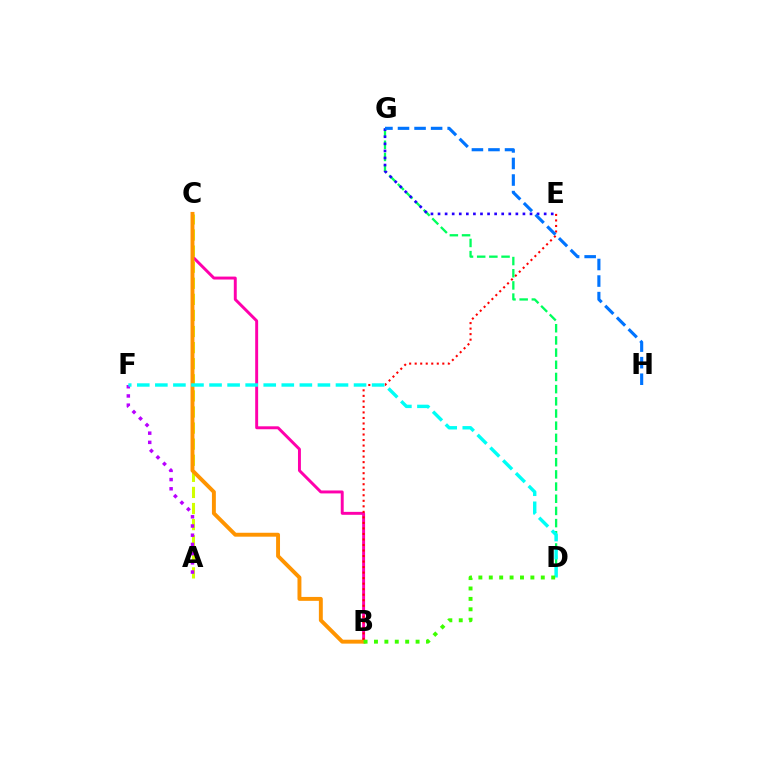{('B', 'C'): [{'color': '#ff00ac', 'line_style': 'solid', 'thickness': 2.11}, {'color': '#ff9400', 'line_style': 'solid', 'thickness': 2.82}], ('A', 'C'): [{'color': '#d1ff00', 'line_style': 'dashed', 'thickness': 2.19}], ('B', 'E'): [{'color': '#ff0000', 'line_style': 'dotted', 'thickness': 1.5}], ('D', 'G'): [{'color': '#00ff5c', 'line_style': 'dashed', 'thickness': 1.65}], ('A', 'F'): [{'color': '#b900ff', 'line_style': 'dotted', 'thickness': 2.5}], ('D', 'F'): [{'color': '#00fff6', 'line_style': 'dashed', 'thickness': 2.45}], ('E', 'G'): [{'color': '#2500ff', 'line_style': 'dotted', 'thickness': 1.92}], ('G', 'H'): [{'color': '#0074ff', 'line_style': 'dashed', 'thickness': 2.25}], ('B', 'D'): [{'color': '#3dff00', 'line_style': 'dotted', 'thickness': 2.83}]}